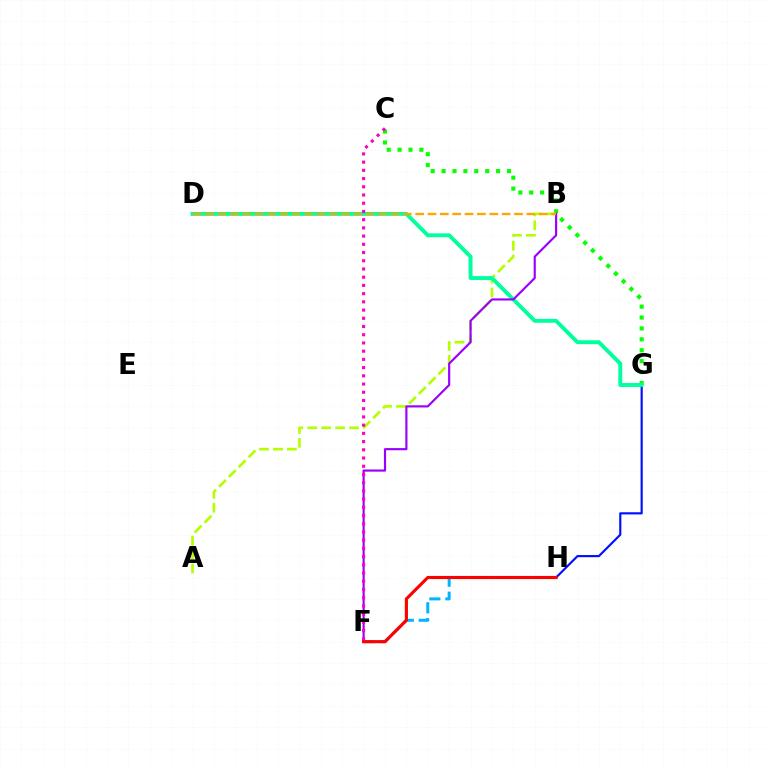{('C', 'G'): [{'color': '#08ff00', 'line_style': 'dotted', 'thickness': 2.96}], ('F', 'H'): [{'color': '#00b5ff', 'line_style': 'dashed', 'thickness': 2.17}, {'color': '#ff0000', 'line_style': 'solid', 'thickness': 2.25}], ('G', 'H'): [{'color': '#0010ff', 'line_style': 'solid', 'thickness': 1.55}], ('A', 'B'): [{'color': '#b3ff00', 'line_style': 'dashed', 'thickness': 1.89}], ('D', 'G'): [{'color': '#00ff9d', 'line_style': 'solid', 'thickness': 2.81}], ('B', 'F'): [{'color': '#9b00ff', 'line_style': 'solid', 'thickness': 1.56}], ('B', 'D'): [{'color': '#ffa500', 'line_style': 'dashed', 'thickness': 1.68}], ('C', 'F'): [{'color': '#ff00bd', 'line_style': 'dotted', 'thickness': 2.23}]}